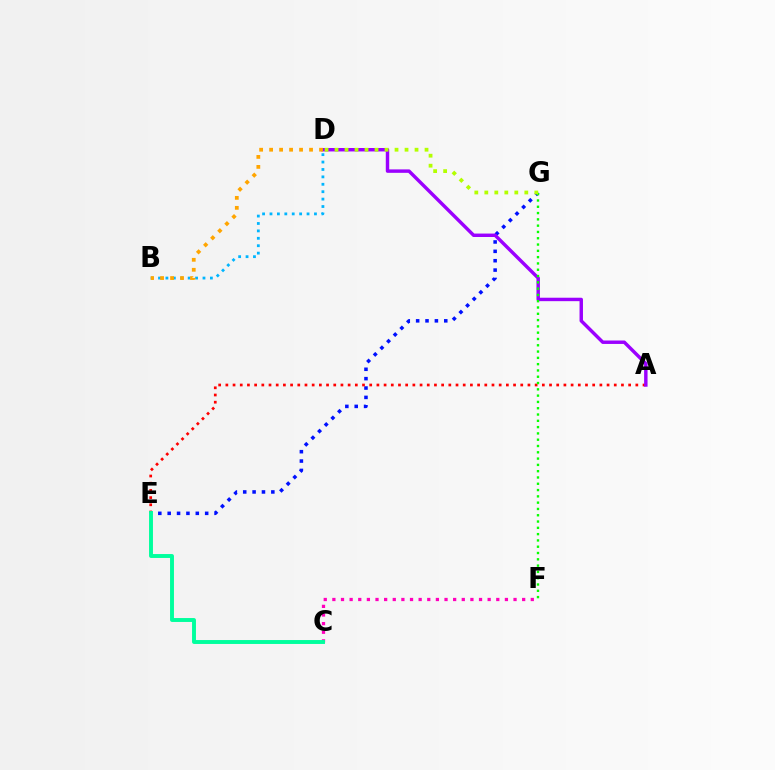{('E', 'G'): [{'color': '#0010ff', 'line_style': 'dotted', 'thickness': 2.55}], ('B', 'D'): [{'color': '#00b5ff', 'line_style': 'dotted', 'thickness': 2.01}, {'color': '#ffa500', 'line_style': 'dotted', 'thickness': 2.71}], ('A', 'E'): [{'color': '#ff0000', 'line_style': 'dotted', 'thickness': 1.95}], ('C', 'F'): [{'color': '#ff00bd', 'line_style': 'dotted', 'thickness': 2.34}], ('A', 'D'): [{'color': '#9b00ff', 'line_style': 'solid', 'thickness': 2.48}], ('F', 'G'): [{'color': '#08ff00', 'line_style': 'dotted', 'thickness': 1.71}], ('D', 'G'): [{'color': '#b3ff00', 'line_style': 'dotted', 'thickness': 2.72}], ('C', 'E'): [{'color': '#00ff9d', 'line_style': 'solid', 'thickness': 2.82}]}